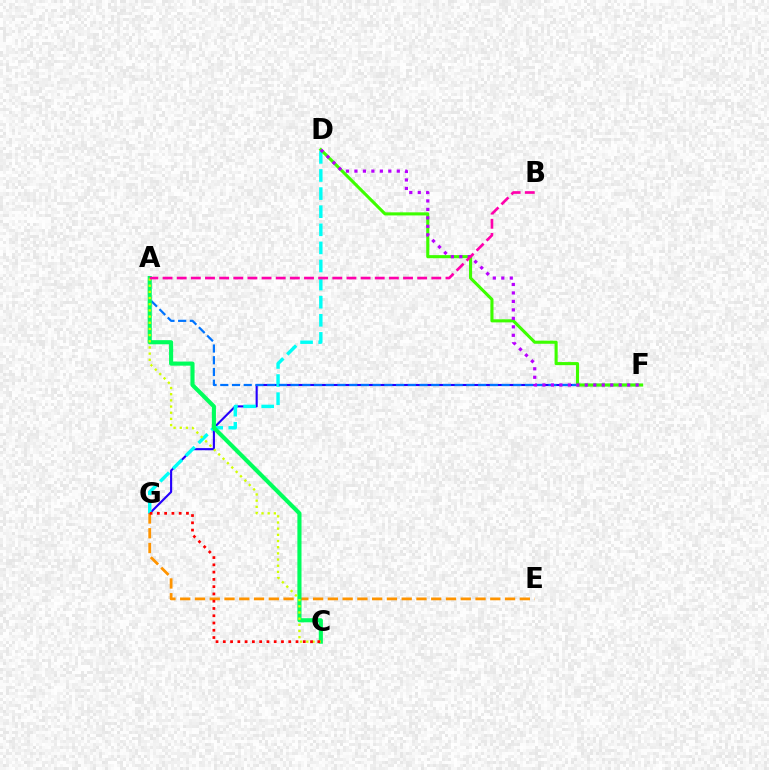{('F', 'G'): [{'color': '#2500ff', 'line_style': 'solid', 'thickness': 1.53}], ('D', 'G'): [{'color': '#00fff6', 'line_style': 'dashed', 'thickness': 2.46}], ('E', 'G'): [{'color': '#ff9400', 'line_style': 'dashed', 'thickness': 2.01}], ('A', 'F'): [{'color': '#0074ff', 'line_style': 'dashed', 'thickness': 1.59}], ('D', 'F'): [{'color': '#3dff00', 'line_style': 'solid', 'thickness': 2.23}, {'color': '#b900ff', 'line_style': 'dotted', 'thickness': 2.3}], ('A', 'C'): [{'color': '#00ff5c', 'line_style': 'solid', 'thickness': 2.96}, {'color': '#d1ff00', 'line_style': 'dotted', 'thickness': 1.68}], ('A', 'B'): [{'color': '#ff00ac', 'line_style': 'dashed', 'thickness': 1.92}], ('C', 'G'): [{'color': '#ff0000', 'line_style': 'dotted', 'thickness': 1.98}]}